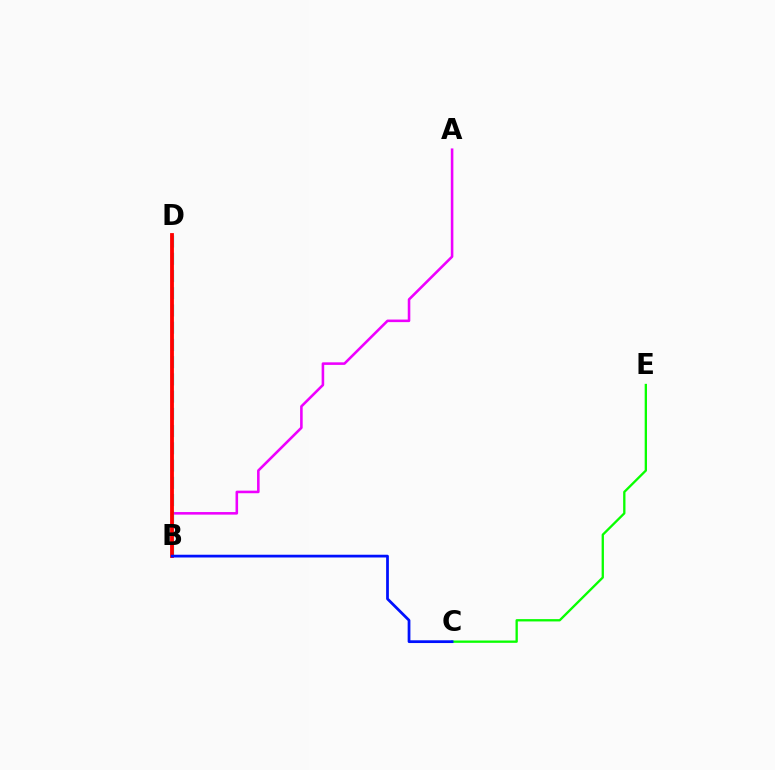{('C', 'E'): [{'color': '#08ff00', 'line_style': 'solid', 'thickness': 1.67}], ('B', 'D'): [{'color': '#fcf500', 'line_style': 'solid', 'thickness': 1.59}, {'color': '#00fff6', 'line_style': 'dashed', 'thickness': 2.34}, {'color': '#ff0000', 'line_style': 'solid', 'thickness': 2.74}], ('A', 'B'): [{'color': '#ee00ff', 'line_style': 'solid', 'thickness': 1.85}], ('B', 'C'): [{'color': '#0010ff', 'line_style': 'solid', 'thickness': 1.98}]}